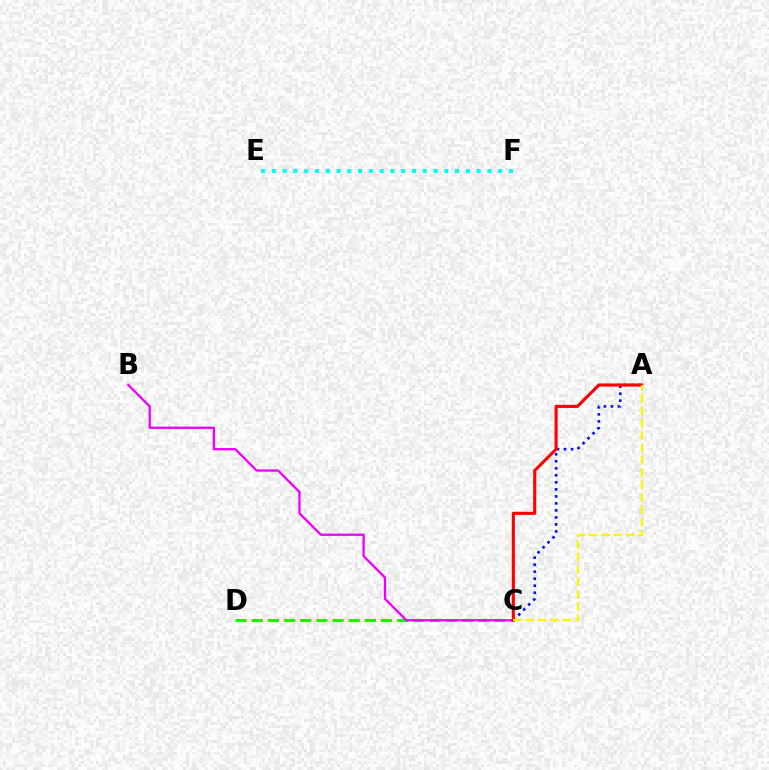{('C', 'D'): [{'color': '#08ff00', 'line_style': 'dashed', 'thickness': 2.19}], ('B', 'C'): [{'color': '#ee00ff', 'line_style': 'solid', 'thickness': 1.65}], ('E', 'F'): [{'color': '#00fff6', 'line_style': 'dotted', 'thickness': 2.93}], ('A', 'C'): [{'color': '#0010ff', 'line_style': 'dotted', 'thickness': 1.91}, {'color': '#ff0000', 'line_style': 'solid', 'thickness': 2.24}, {'color': '#fcf500', 'line_style': 'dashed', 'thickness': 1.68}]}